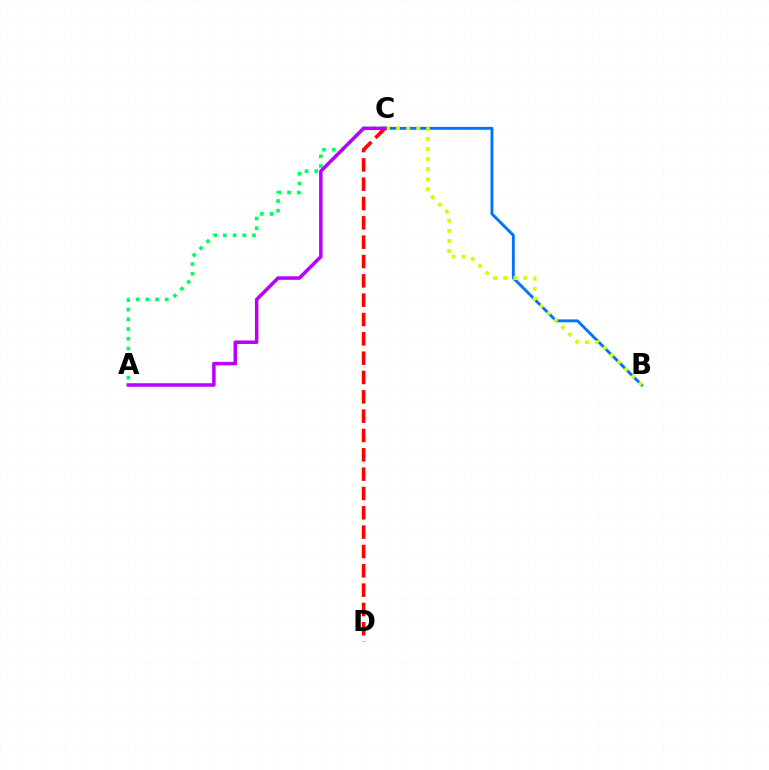{('B', 'C'): [{'color': '#0074ff', 'line_style': 'solid', 'thickness': 2.08}, {'color': '#d1ff00', 'line_style': 'dotted', 'thickness': 2.74}], ('A', 'C'): [{'color': '#00ff5c', 'line_style': 'dotted', 'thickness': 2.64}, {'color': '#b900ff', 'line_style': 'solid', 'thickness': 2.53}], ('C', 'D'): [{'color': '#ff0000', 'line_style': 'dashed', 'thickness': 2.63}]}